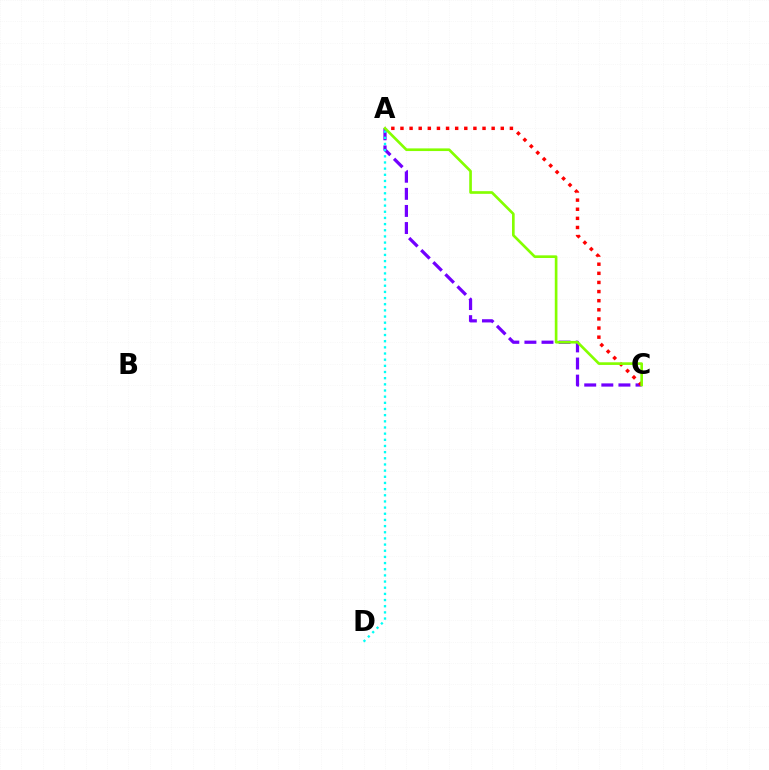{('A', 'C'): [{'color': '#7200ff', 'line_style': 'dashed', 'thickness': 2.32}, {'color': '#ff0000', 'line_style': 'dotted', 'thickness': 2.48}, {'color': '#84ff00', 'line_style': 'solid', 'thickness': 1.92}], ('A', 'D'): [{'color': '#00fff6', 'line_style': 'dotted', 'thickness': 1.67}]}